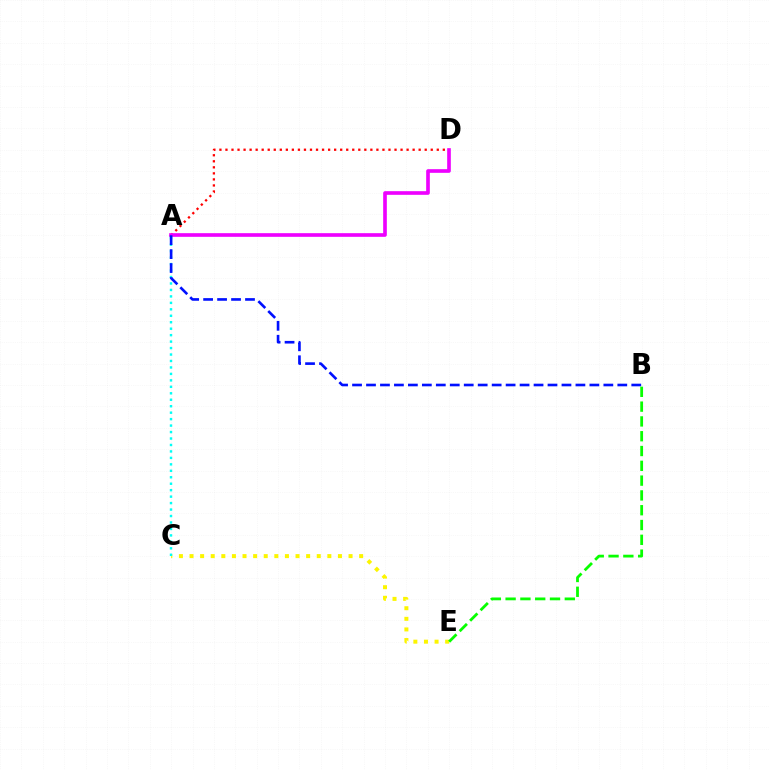{('C', 'E'): [{'color': '#fcf500', 'line_style': 'dotted', 'thickness': 2.88}], ('A', 'C'): [{'color': '#00fff6', 'line_style': 'dotted', 'thickness': 1.76}], ('A', 'D'): [{'color': '#ff0000', 'line_style': 'dotted', 'thickness': 1.64}, {'color': '#ee00ff', 'line_style': 'solid', 'thickness': 2.62}], ('A', 'B'): [{'color': '#0010ff', 'line_style': 'dashed', 'thickness': 1.9}], ('B', 'E'): [{'color': '#08ff00', 'line_style': 'dashed', 'thickness': 2.01}]}